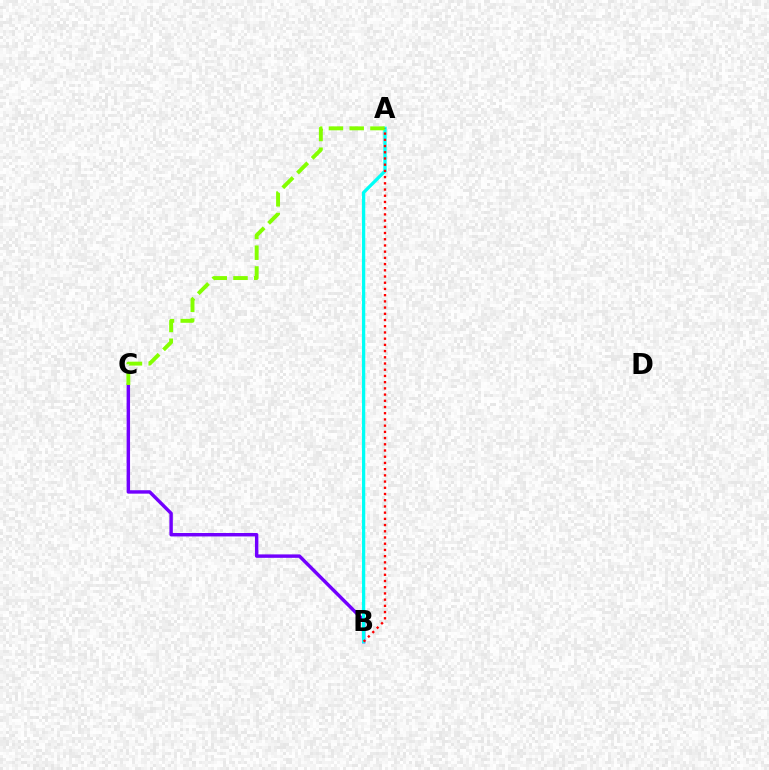{('B', 'C'): [{'color': '#7200ff', 'line_style': 'solid', 'thickness': 2.47}], ('A', 'B'): [{'color': '#00fff6', 'line_style': 'solid', 'thickness': 2.37}, {'color': '#ff0000', 'line_style': 'dotted', 'thickness': 1.69}], ('A', 'C'): [{'color': '#84ff00', 'line_style': 'dashed', 'thickness': 2.82}]}